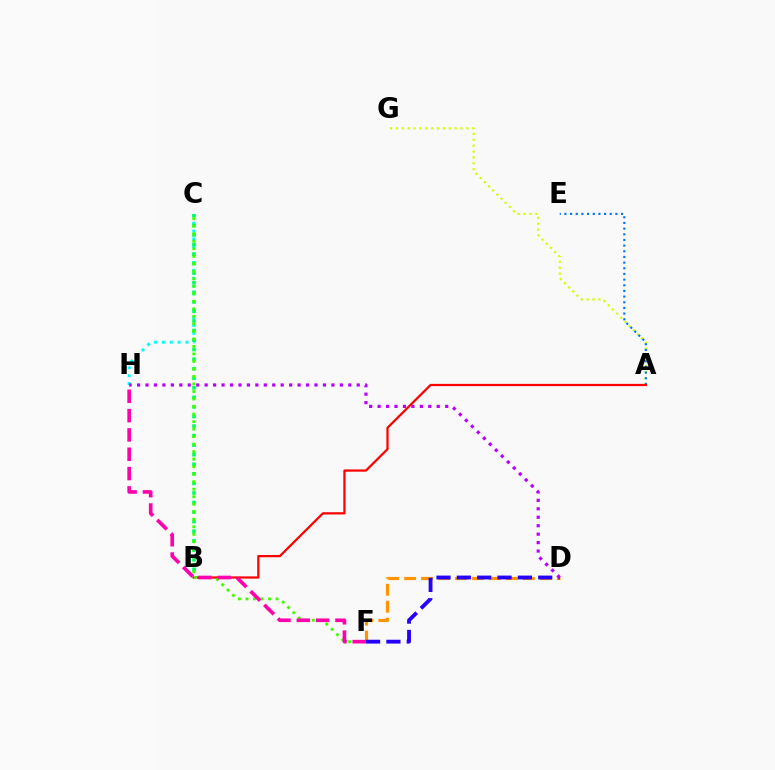{('D', 'F'): [{'color': '#ff9400', 'line_style': 'dashed', 'thickness': 2.3}, {'color': '#2500ff', 'line_style': 'dashed', 'thickness': 2.76}], ('C', 'H'): [{'color': '#00fff6', 'line_style': 'dotted', 'thickness': 2.14}], ('A', 'G'): [{'color': '#d1ff00', 'line_style': 'dotted', 'thickness': 1.6}], ('B', 'C'): [{'color': '#00ff5c', 'line_style': 'dotted', 'thickness': 2.6}], ('A', 'E'): [{'color': '#0074ff', 'line_style': 'dotted', 'thickness': 1.54}], ('A', 'B'): [{'color': '#ff0000', 'line_style': 'solid', 'thickness': 1.62}], ('C', 'F'): [{'color': '#3dff00', 'line_style': 'dotted', 'thickness': 2.04}], ('D', 'H'): [{'color': '#b900ff', 'line_style': 'dotted', 'thickness': 2.3}], ('F', 'H'): [{'color': '#ff00ac', 'line_style': 'dashed', 'thickness': 2.63}]}